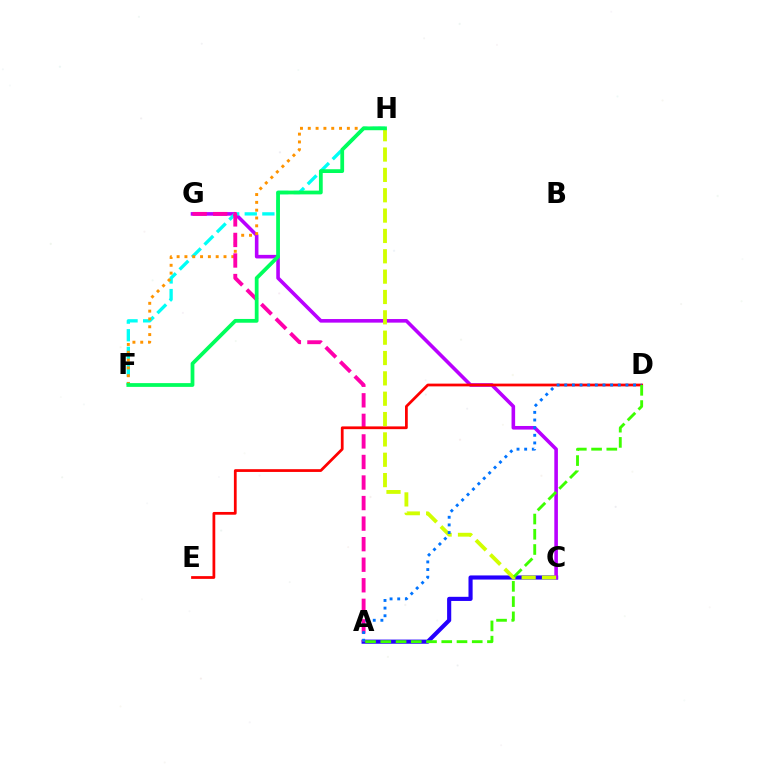{('A', 'C'): [{'color': '#2500ff', 'line_style': 'solid', 'thickness': 2.98}], ('C', 'G'): [{'color': '#b900ff', 'line_style': 'solid', 'thickness': 2.58}], ('F', 'H'): [{'color': '#00fff6', 'line_style': 'dashed', 'thickness': 2.39}, {'color': '#ff9400', 'line_style': 'dotted', 'thickness': 2.12}, {'color': '#00ff5c', 'line_style': 'solid', 'thickness': 2.71}], ('A', 'G'): [{'color': '#ff00ac', 'line_style': 'dashed', 'thickness': 2.79}], ('D', 'E'): [{'color': '#ff0000', 'line_style': 'solid', 'thickness': 1.98}], ('C', 'H'): [{'color': '#d1ff00', 'line_style': 'dashed', 'thickness': 2.76}], ('A', 'D'): [{'color': '#0074ff', 'line_style': 'dotted', 'thickness': 2.08}, {'color': '#3dff00', 'line_style': 'dashed', 'thickness': 2.07}]}